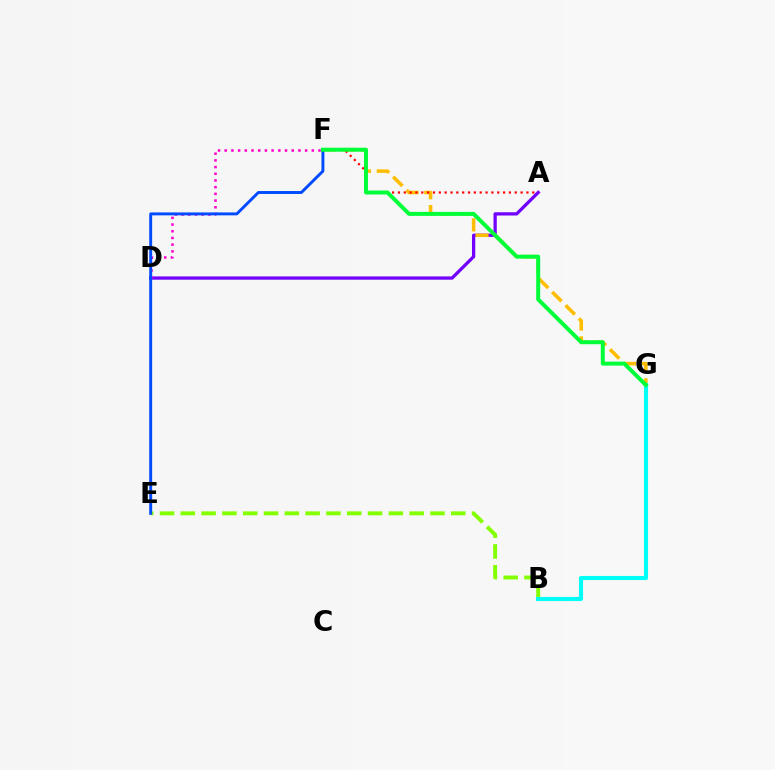{('A', 'D'): [{'color': '#7200ff', 'line_style': 'solid', 'thickness': 2.36}], ('B', 'E'): [{'color': '#84ff00', 'line_style': 'dashed', 'thickness': 2.83}], ('F', 'G'): [{'color': '#ffbd00', 'line_style': 'dashed', 'thickness': 2.55}, {'color': '#00ff39', 'line_style': 'solid', 'thickness': 2.87}], ('A', 'F'): [{'color': '#ff0000', 'line_style': 'dotted', 'thickness': 1.59}], ('B', 'G'): [{'color': '#00fff6', 'line_style': 'solid', 'thickness': 2.95}], ('D', 'F'): [{'color': '#ff00cf', 'line_style': 'dotted', 'thickness': 1.82}], ('E', 'F'): [{'color': '#004bff', 'line_style': 'solid', 'thickness': 2.11}]}